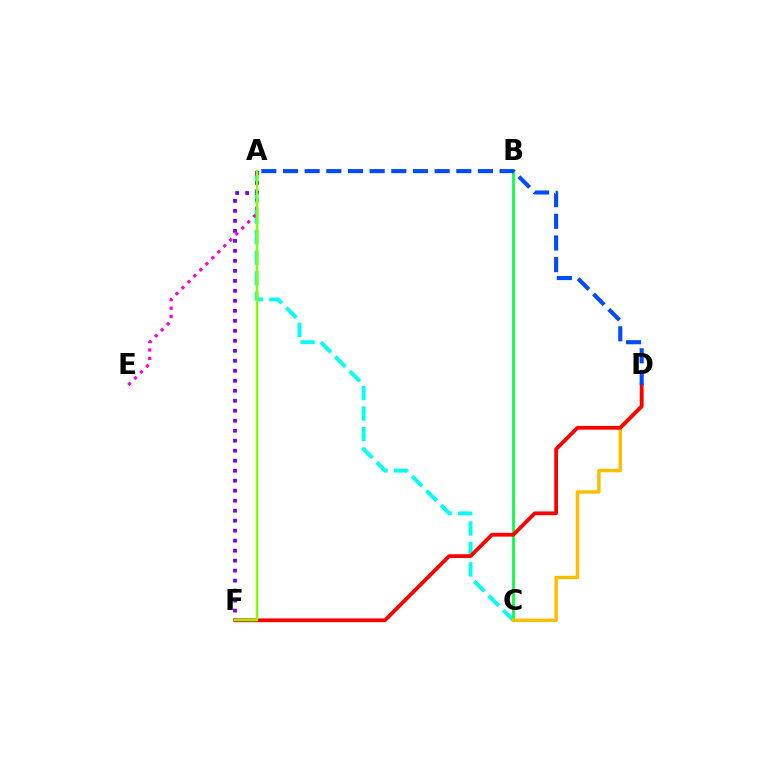{('A', 'C'): [{'color': '#00fff6', 'line_style': 'dashed', 'thickness': 2.78}], ('B', 'C'): [{'color': '#00ff39', 'line_style': 'solid', 'thickness': 1.93}], ('A', 'E'): [{'color': '#ff00cf', 'line_style': 'dotted', 'thickness': 2.3}], ('C', 'D'): [{'color': '#ffbd00', 'line_style': 'solid', 'thickness': 2.49}], ('A', 'F'): [{'color': '#7200ff', 'line_style': 'dotted', 'thickness': 2.72}, {'color': '#84ff00', 'line_style': 'solid', 'thickness': 1.79}], ('D', 'F'): [{'color': '#ff0000', 'line_style': 'solid', 'thickness': 2.72}], ('A', 'D'): [{'color': '#004bff', 'line_style': 'dashed', 'thickness': 2.94}]}